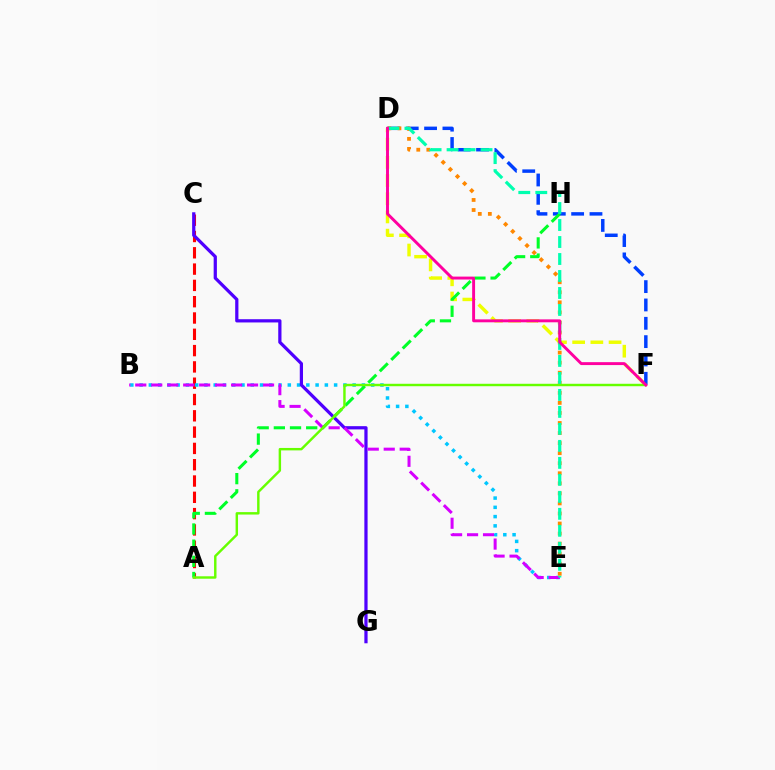{('D', 'F'): [{'color': '#eeff00', 'line_style': 'dashed', 'thickness': 2.47}, {'color': '#003fff', 'line_style': 'dashed', 'thickness': 2.49}, {'color': '#ff00a0', 'line_style': 'solid', 'thickness': 2.1}], ('A', 'C'): [{'color': '#ff0000', 'line_style': 'dashed', 'thickness': 2.21}], ('B', 'E'): [{'color': '#00c7ff', 'line_style': 'dotted', 'thickness': 2.52}, {'color': '#d600ff', 'line_style': 'dashed', 'thickness': 2.17}], ('C', 'G'): [{'color': '#4f00ff', 'line_style': 'solid', 'thickness': 2.33}], ('D', 'E'): [{'color': '#ff8800', 'line_style': 'dotted', 'thickness': 2.73}, {'color': '#00ffaf', 'line_style': 'dashed', 'thickness': 2.31}], ('A', 'H'): [{'color': '#00ff27', 'line_style': 'dashed', 'thickness': 2.2}], ('A', 'F'): [{'color': '#66ff00', 'line_style': 'solid', 'thickness': 1.75}]}